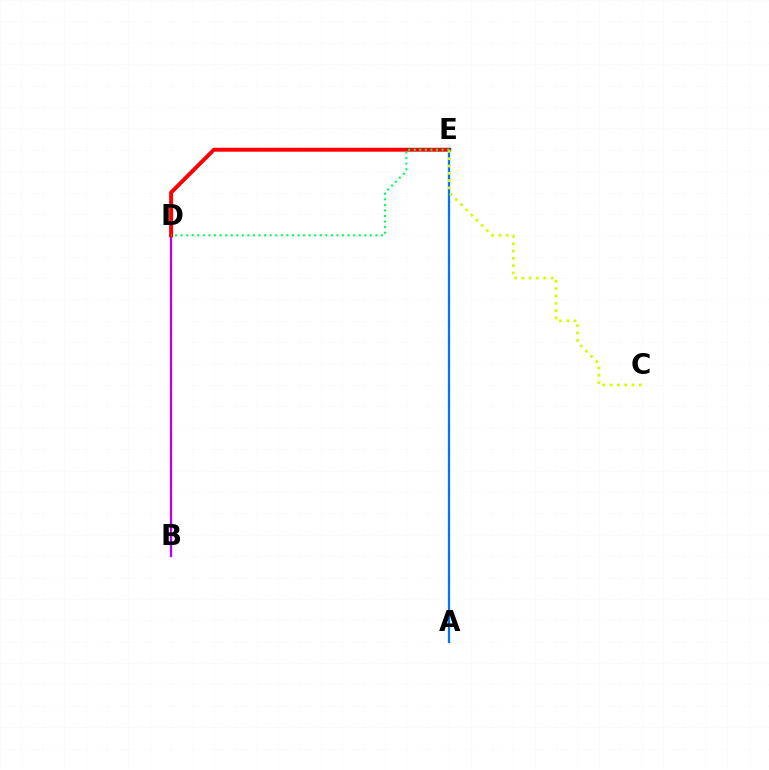{('B', 'D'): [{'color': '#b900ff', 'line_style': 'solid', 'thickness': 1.66}], ('D', 'E'): [{'color': '#ff0000', 'line_style': 'solid', 'thickness': 2.83}, {'color': '#00ff5c', 'line_style': 'dotted', 'thickness': 1.51}], ('A', 'E'): [{'color': '#0074ff', 'line_style': 'solid', 'thickness': 1.62}], ('C', 'E'): [{'color': '#d1ff00', 'line_style': 'dotted', 'thickness': 1.98}]}